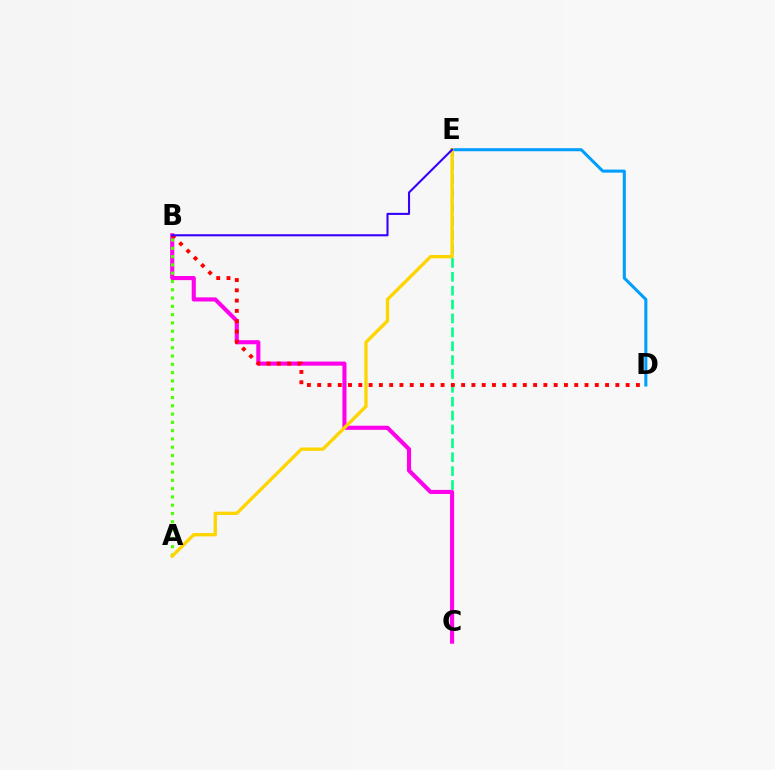{('C', 'E'): [{'color': '#00ff86', 'line_style': 'dashed', 'thickness': 1.89}], ('B', 'C'): [{'color': '#ff00ed', 'line_style': 'solid', 'thickness': 2.96}], ('D', 'E'): [{'color': '#009eff', 'line_style': 'solid', 'thickness': 2.2}], ('B', 'D'): [{'color': '#ff0000', 'line_style': 'dotted', 'thickness': 2.79}], ('A', 'B'): [{'color': '#4fff00', 'line_style': 'dotted', 'thickness': 2.25}], ('A', 'E'): [{'color': '#ffd500', 'line_style': 'solid', 'thickness': 2.4}], ('B', 'E'): [{'color': '#3700ff', 'line_style': 'solid', 'thickness': 1.51}]}